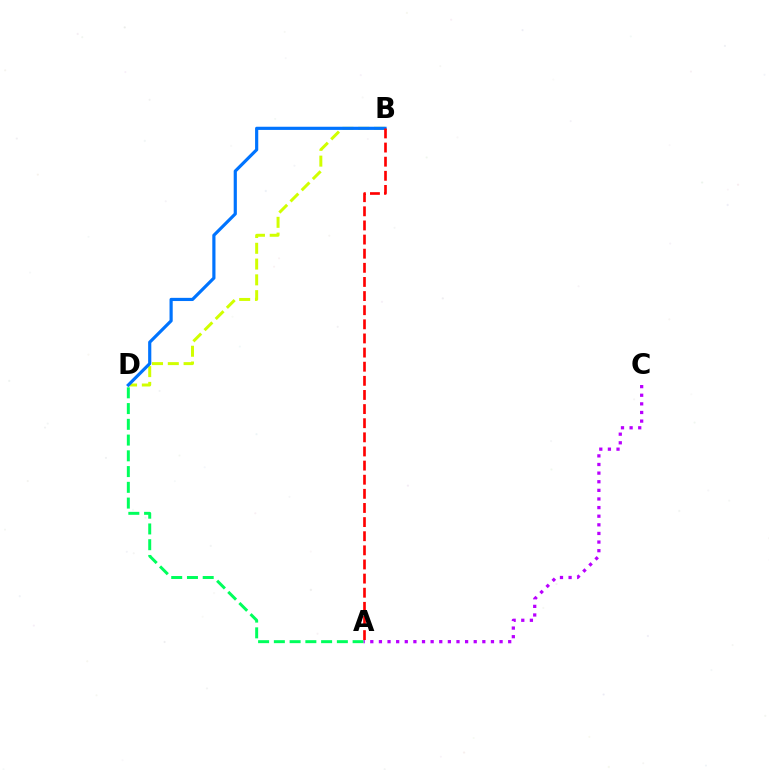{('B', 'D'): [{'color': '#d1ff00', 'line_style': 'dashed', 'thickness': 2.14}, {'color': '#0074ff', 'line_style': 'solid', 'thickness': 2.29}], ('A', 'D'): [{'color': '#00ff5c', 'line_style': 'dashed', 'thickness': 2.14}], ('A', 'C'): [{'color': '#b900ff', 'line_style': 'dotted', 'thickness': 2.34}], ('A', 'B'): [{'color': '#ff0000', 'line_style': 'dashed', 'thickness': 1.92}]}